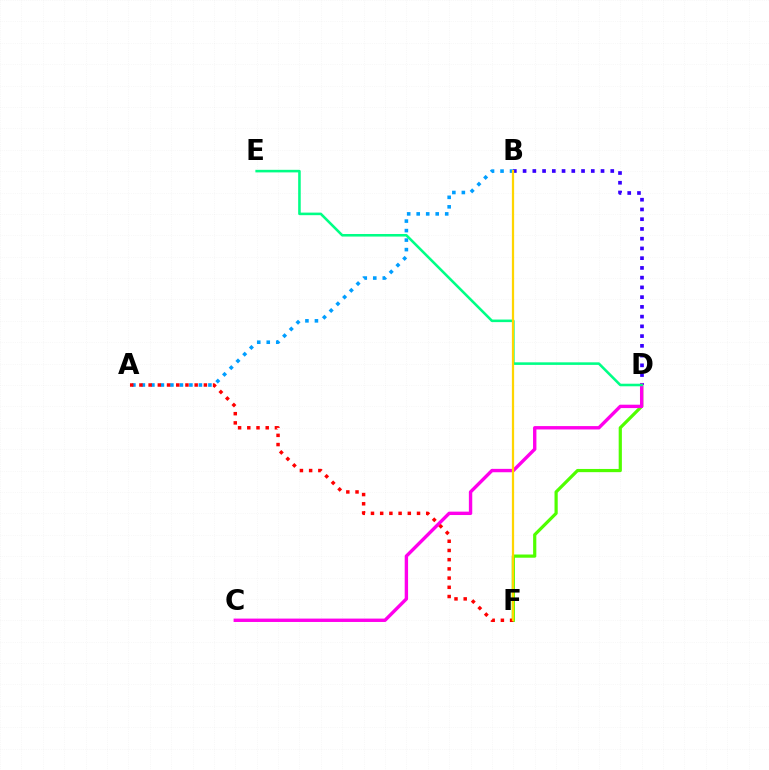{('D', 'F'): [{'color': '#4fff00', 'line_style': 'solid', 'thickness': 2.3}], ('A', 'B'): [{'color': '#009eff', 'line_style': 'dotted', 'thickness': 2.58}], ('B', 'D'): [{'color': '#3700ff', 'line_style': 'dotted', 'thickness': 2.65}], ('C', 'D'): [{'color': '#ff00ed', 'line_style': 'solid', 'thickness': 2.44}], ('A', 'F'): [{'color': '#ff0000', 'line_style': 'dotted', 'thickness': 2.5}], ('D', 'E'): [{'color': '#00ff86', 'line_style': 'solid', 'thickness': 1.85}], ('B', 'F'): [{'color': '#ffd500', 'line_style': 'solid', 'thickness': 1.62}]}